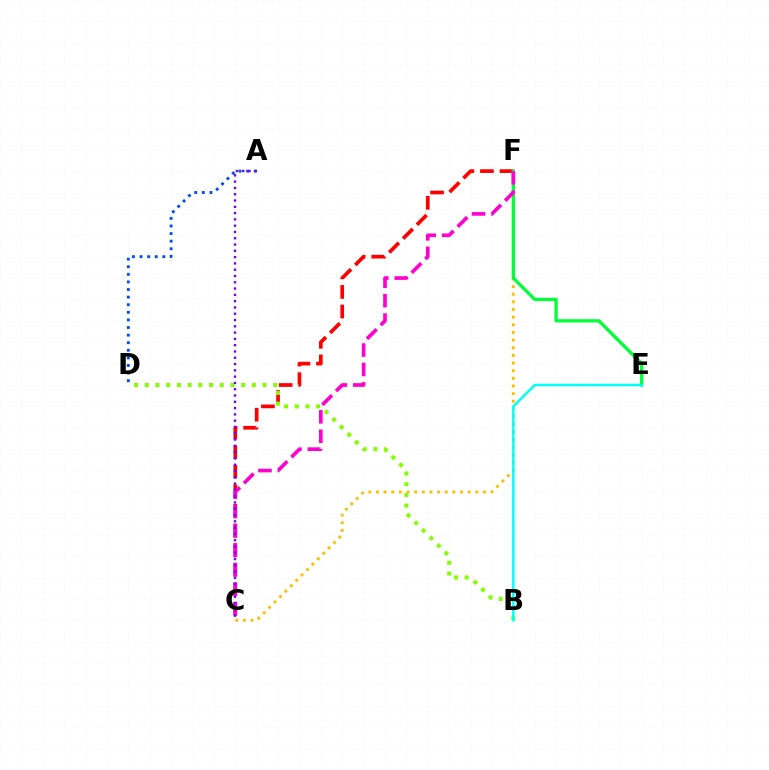{('C', 'F'): [{'color': '#ffbd00', 'line_style': 'dotted', 'thickness': 2.08}, {'color': '#ff0000', 'line_style': 'dashed', 'thickness': 2.66}, {'color': '#ff00cf', 'line_style': 'dashed', 'thickness': 2.64}], ('E', 'F'): [{'color': '#00ff39', 'line_style': 'solid', 'thickness': 2.36}], ('B', 'D'): [{'color': '#84ff00', 'line_style': 'dotted', 'thickness': 2.91}], ('B', 'E'): [{'color': '#00fff6', 'line_style': 'solid', 'thickness': 1.77}], ('A', 'D'): [{'color': '#004bff', 'line_style': 'dotted', 'thickness': 2.06}], ('A', 'C'): [{'color': '#7200ff', 'line_style': 'dotted', 'thickness': 1.71}]}